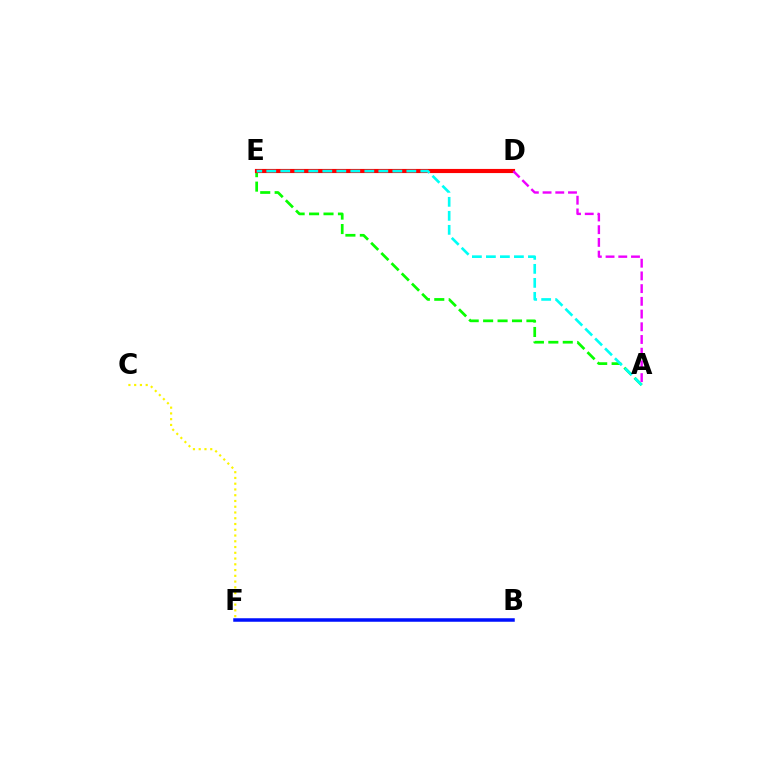{('B', 'F'): [{'color': '#0010ff', 'line_style': 'solid', 'thickness': 2.53}], ('A', 'E'): [{'color': '#08ff00', 'line_style': 'dashed', 'thickness': 1.96}, {'color': '#00fff6', 'line_style': 'dashed', 'thickness': 1.9}], ('D', 'E'): [{'color': '#ff0000', 'line_style': 'solid', 'thickness': 2.98}], ('C', 'F'): [{'color': '#fcf500', 'line_style': 'dotted', 'thickness': 1.56}], ('A', 'D'): [{'color': '#ee00ff', 'line_style': 'dashed', 'thickness': 1.73}]}